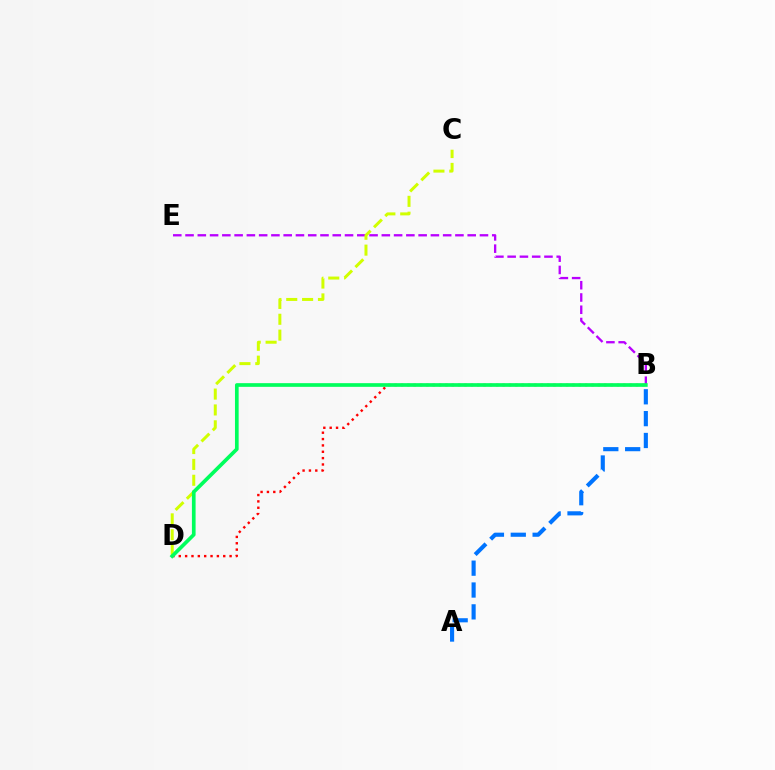{('B', 'E'): [{'color': '#b900ff', 'line_style': 'dashed', 'thickness': 1.67}], ('A', 'B'): [{'color': '#0074ff', 'line_style': 'dashed', 'thickness': 2.97}], ('C', 'D'): [{'color': '#d1ff00', 'line_style': 'dashed', 'thickness': 2.15}], ('B', 'D'): [{'color': '#ff0000', 'line_style': 'dotted', 'thickness': 1.73}, {'color': '#00ff5c', 'line_style': 'solid', 'thickness': 2.65}]}